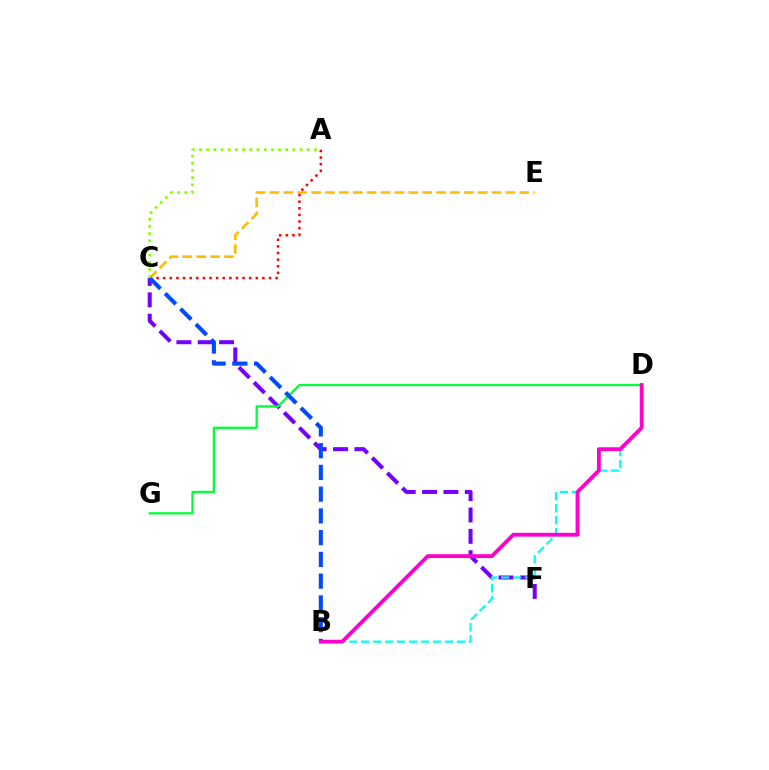{('C', 'F'): [{'color': '#7200ff', 'line_style': 'dashed', 'thickness': 2.9}], ('B', 'D'): [{'color': '#00fff6', 'line_style': 'dashed', 'thickness': 1.63}, {'color': '#ff00cf', 'line_style': 'solid', 'thickness': 2.75}], ('A', 'C'): [{'color': '#ff0000', 'line_style': 'dotted', 'thickness': 1.8}, {'color': '#84ff00', 'line_style': 'dotted', 'thickness': 1.95}], ('C', 'E'): [{'color': '#ffbd00', 'line_style': 'dashed', 'thickness': 1.89}], ('D', 'G'): [{'color': '#00ff39', 'line_style': 'solid', 'thickness': 1.65}], ('B', 'C'): [{'color': '#004bff', 'line_style': 'dashed', 'thickness': 2.95}]}